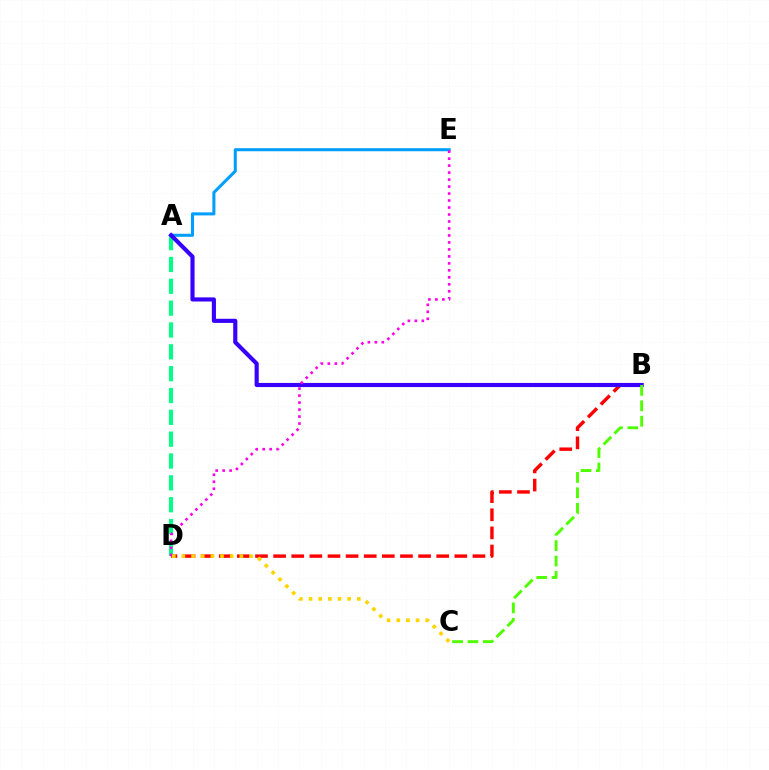{('A', 'D'): [{'color': '#00ff86', 'line_style': 'dashed', 'thickness': 2.97}], ('A', 'E'): [{'color': '#009eff', 'line_style': 'solid', 'thickness': 2.2}], ('B', 'D'): [{'color': '#ff0000', 'line_style': 'dashed', 'thickness': 2.46}], ('A', 'B'): [{'color': '#3700ff', 'line_style': 'solid', 'thickness': 2.97}], ('D', 'E'): [{'color': '#ff00ed', 'line_style': 'dotted', 'thickness': 1.9}], ('B', 'C'): [{'color': '#4fff00', 'line_style': 'dashed', 'thickness': 2.09}], ('C', 'D'): [{'color': '#ffd500', 'line_style': 'dotted', 'thickness': 2.62}]}